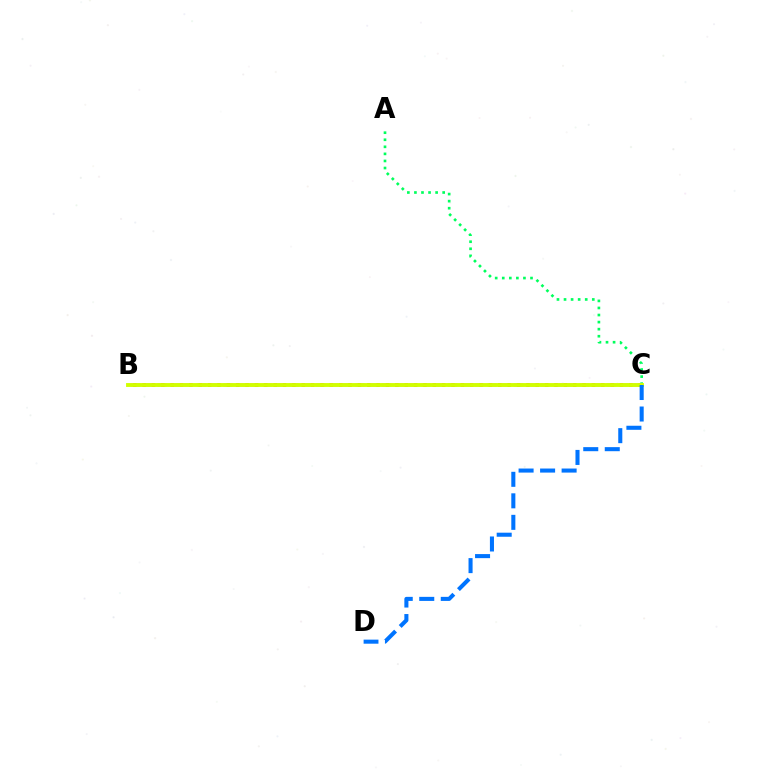{('B', 'C'): [{'color': '#b900ff', 'line_style': 'dashed', 'thickness': 1.79}, {'color': '#ff0000', 'line_style': 'dotted', 'thickness': 2.54}, {'color': '#d1ff00', 'line_style': 'solid', 'thickness': 2.79}], ('A', 'C'): [{'color': '#00ff5c', 'line_style': 'dotted', 'thickness': 1.92}], ('C', 'D'): [{'color': '#0074ff', 'line_style': 'dashed', 'thickness': 2.92}]}